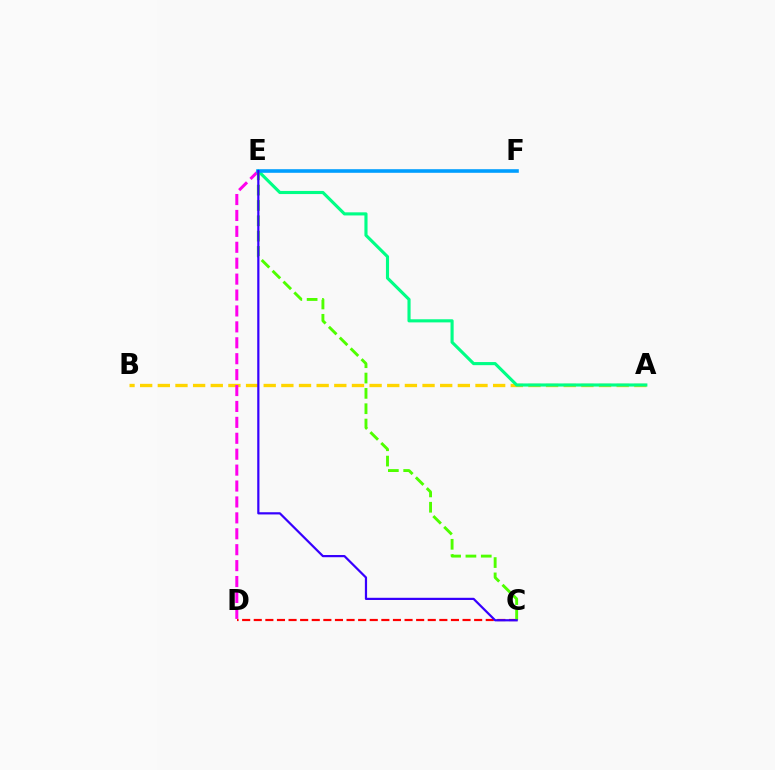{('A', 'B'): [{'color': '#ffd500', 'line_style': 'dashed', 'thickness': 2.4}], ('C', 'D'): [{'color': '#ff0000', 'line_style': 'dashed', 'thickness': 1.58}], ('D', 'E'): [{'color': '#ff00ed', 'line_style': 'dashed', 'thickness': 2.16}], ('A', 'E'): [{'color': '#00ff86', 'line_style': 'solid', 'thickness': 2.25}], ('C', 'E'): [{'color': '#4fff00', 'line_style': 'dashed', 'thickness': 2.08}, {'color': '#3700ff', 'line_style': 'solid', 'thickness': 1.59}], ('E', 'F'): [{'color': '#009eff', 'line_style': 'solid', 'thickness': 2.59}]}